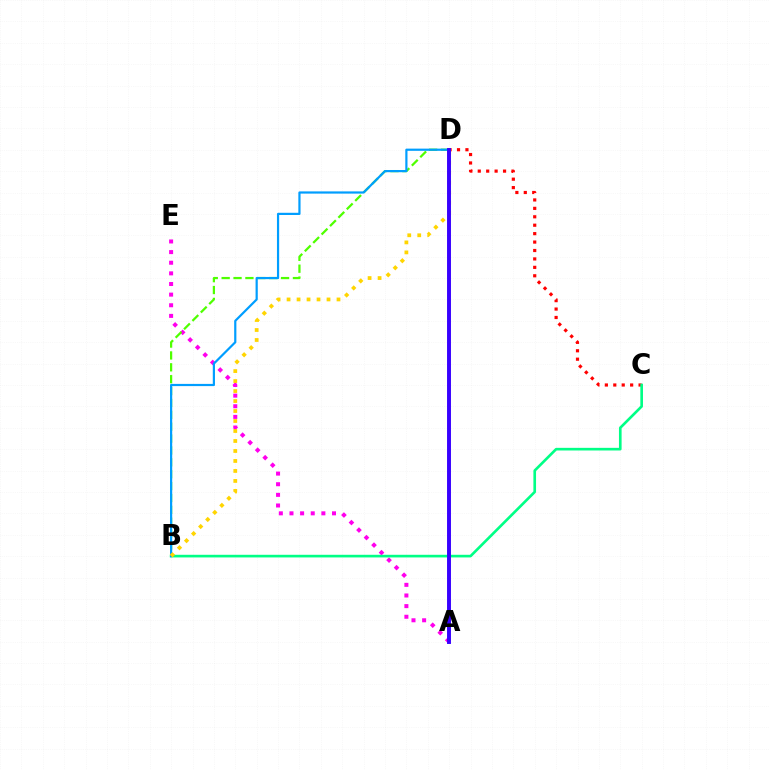{('C', 'D'): [{'color': '#ff0000', 'line_style': 'dotted', 'thickness': 2.29}], ('A', 'E'): [{'color': '#ff00ed', 'line_style': 'dotted', 'thickness': 2.89}], ('B', 'C'): [{'color': '#00ff86', 'line_style': 'solid', 'thickness': 1.9}], ('B', 'D'): [{'color': '#4fff00', 'line_style': 'dashed', 'thickness': 1.61}, {'color': '#009eff', 'line_style': 'solid', 'thickness': 1.59}, {'color': '#ffd500', 'line_style': 'dotted', 'thickness': 2.71}], ('A', 'D'): [{'color': '#3700ff', 'line_style': 'solid', 'thickness': 2.82}]}